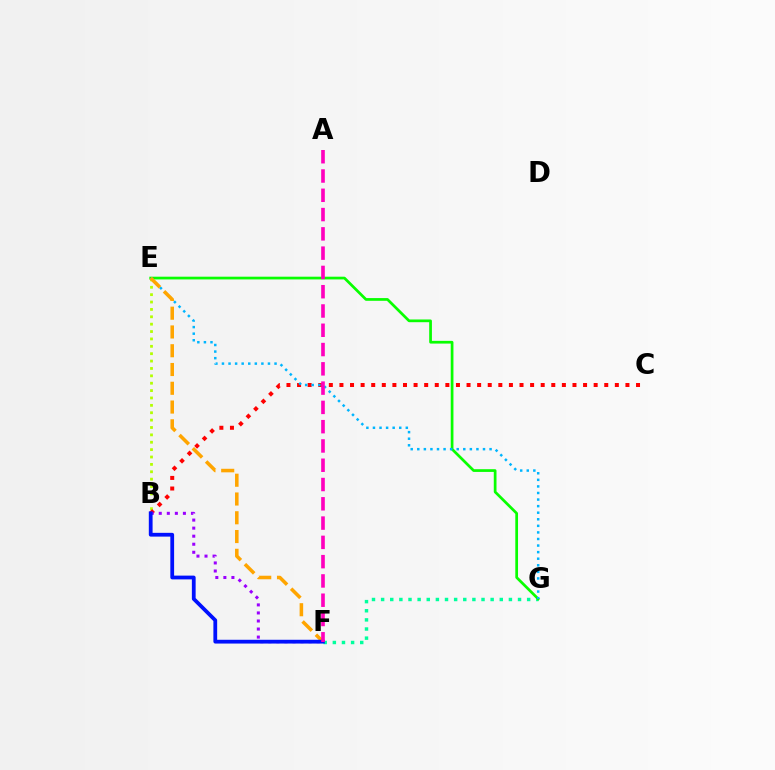{('F', 'G'): [{'color': '#00ff9d', 'line_style': 'dotted', 'thickness': 2.48}], ('B', 'E'): [{'color': '#b3ff00', 'line_style': 'dotted', 'thickness': 2.01}], ('B', 'C'): [{'color': '#ff0000', 'line_style': 'dotted', 'thickness': 2.88}], ('E', 'G'): [{'color': '#08ff00', 'line_style': 'solid', 'thickness': 1.96}, {'color': '#00b5ff', 'line_style': 'dotted', 'thickness': 1.79}], ('B', 'F'): [{'color': '#9b00ff', 'line_style': 'dotted', 'thickness': 2.19}, {'color': '#0010ff', 'line_style': 'solid', 'thickness': 2.72}], ('E', 'F'): [{'color': '#ffa500', 'line_style': 'dashed', 'thickness': 2.55}], ('A', 'F'): [{'color': '#ff00bd', 'line_style': 'dashed', 'thickness': 2.62}]}